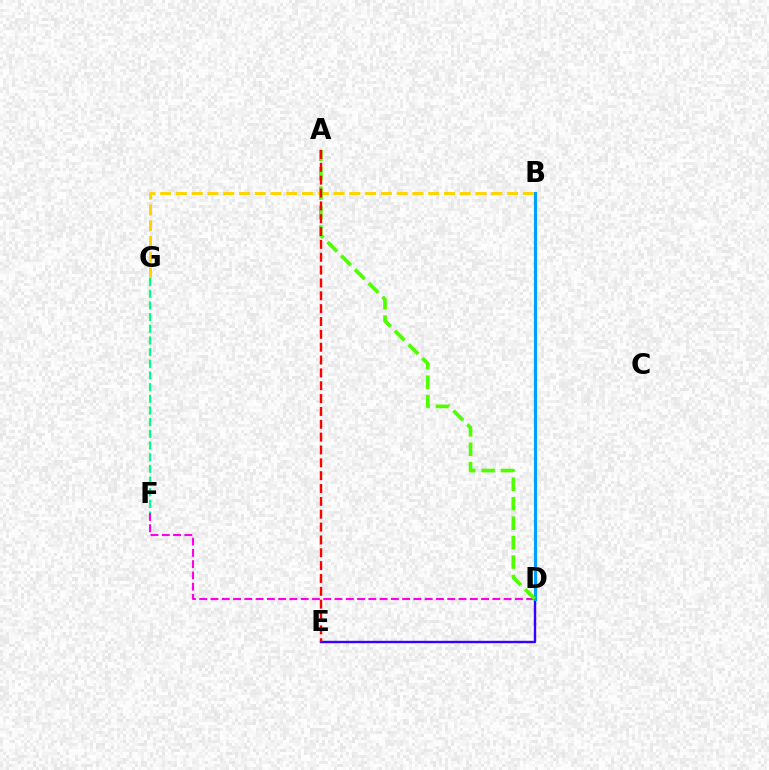{('D', 'E'): [{'color': '#3700ff', 'line_style': 'solid', 'thickness': 1.72}], ('B', 'D'): [{'color': '#009eff', 'line_style': 'solid', 'thickness': 2.25}], ('B', 'G'): [{'color': '#ffd500', 'line_style': 'dashed', 'thickness': 2.14}], ('D', 'F'): [{'color': '#ff00ed', 'line_style': 'dashed', 'thickness': 1.53}], ('A', 'D'): [{'color': '#4fff00', 'line_style': 'dashed', 'thickness': 2.64}], ('A', 'E'): [{'color': '#ff0000', 'line_style': 'dashed', 'thickness': 1.75}], ('F', 'G'): [{'color': '#00ff86', 'line_style': 'dashed', 'thickness': 1.59}]}